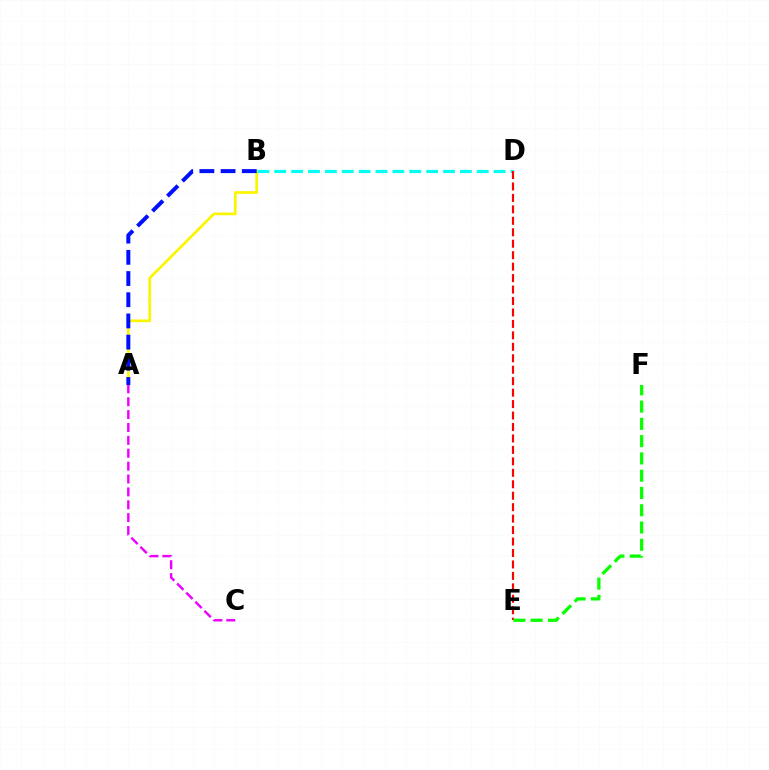{('A', 'B'): [{'color': '#fcf500', 'line_style': 'solid', 'thickness': 1.95}, {'color': '#0010ff', 'line_style': 'dashed', 'thickness': 2.88}], ('A', 'C'): [{'color': '#ee00ff', 'line_style': 'dashed', 'thickness': 1.75}], ('B', 'D'): [{'color': '#00fff6', 'line_style': 'dashed', 'thickness': 2.29}], ('D', 'E'): [{'color': '#ff0000', 'line_style': 'dashed', 'thickness': 1.56}], ('E', 'F'): [{'color': '#08ff00', 'line_style': 'dashed', 'thickness': 2.35}]}